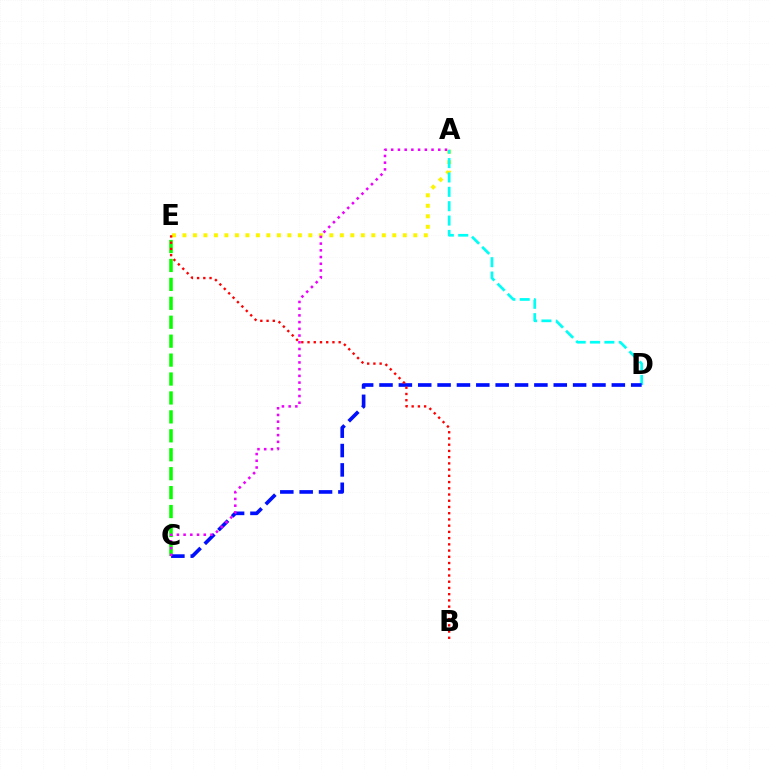{('A', 'E'): [{'color': '#fcf500', 'line_style': 'dotted', 'thickness': 2.85}], ('C', 'E'): [{'color': '#08ff00', 'line_style': 'dashed', 'thickness': 2.57}], ('A', 'D'): [{'color': '#00fff6', 'line_style': 'dashed', 'thickness': 1.95}], ('C', 'D'): [{'color': '#0010ff', 'line_style': 'dashed', 'thickness': 2.63}], ('B', 'E'): [{'color': '#ff0000', 'line_style': 'dotted', 'thickness': 1.69}], ('A', 'C'): [{'color': '#ee00ff', 'line_style': 'dotted', 'thickness': 1.83}]}